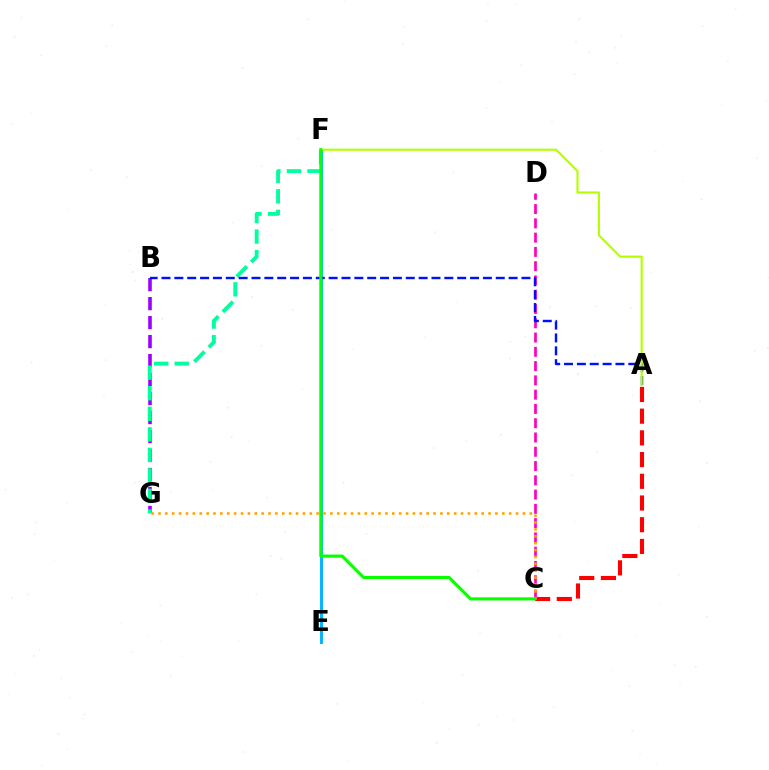{('B', 'G'): [{'color': '#9b00ff', 'line_style': 'dashed', 'thickness': 2.58}], ('F', 'G'): [{'color': '#00ff9d', 'line_style': 'dashed', 'thickness': 2.79}], ('C', 'D'): [{'color': '#ff00bd', 'line_style': 'dashed', 'thickness': 1.94}], ('E', 'F'): [{'color': '#00b5ff', 'line_style': 'solid', 'thickness': 2.09}], ('A', 'B'): [{'color': '#0010ff', 'line_style': 'dashed', 'thickness': 1.75}], ('A', 'F'): [{'color': '#b3ff00', 'line_style': 'solid', 'thickness': 1.54}], ('A', 'C'): [{'color': '#ff0000', 'line_style': 'dashed', 'thickness': 2.95}], ('C', 'G'): [{'color': '#ffa500', 'line_style': 'dotted', 'thickness': 1.87}], ('C', 'F'): [{'color': '#08ff00', 'line_style': 'solid', 'thickness': 2.23}]}